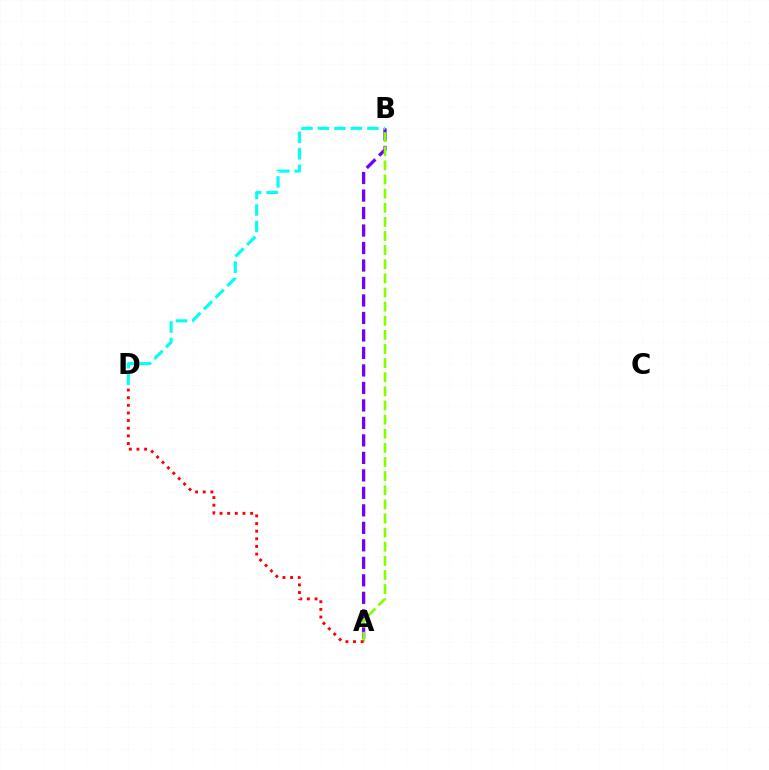{('A', 'B'): [{'color': '#7200ff', 'line_style': 'dashed', 'thickness': 2.38}, {'color': '#84ff00', 'line_style': 'dashed', 'thickness': 1.92}], ('A', 'D'): [{'color': '#ff0000', 'line_style': 'dotted', 'thickness': 2.08}], ('B', 'D'): [{'color': '#00fff6', 'line_style': 'dashed', 'thickness': 2.24}]}